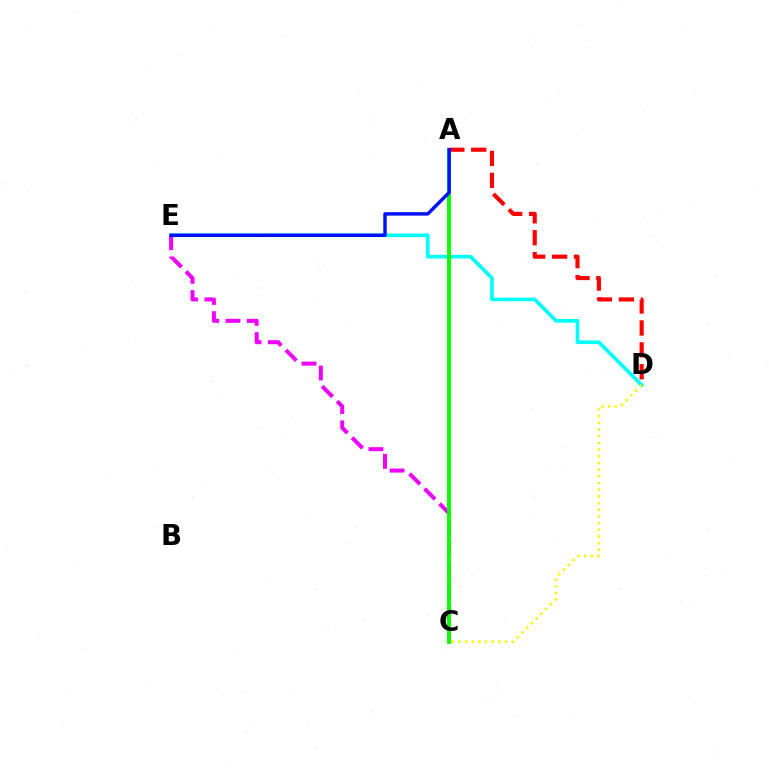{('D', 'E'): [{'color': '#00fff6', 'line_style': 'solid', 'thickness': 2.64}], ('C', 'E'): [{'color': '#ee00ff', 'line_style': 'dashed', 'thickness': 2.89}], ('A', 'C'): [{'color': '#08ff00', 'line_style': 'solid', 'thickness': 2.8}], ('A', 'D'): [{'color': '#ff0000', 'line_style': 'dashed', 'thickness': 2.98}], ('A', 'E'): [{'color': '#0010ff', 'line_style': 'solid', 'thickness': 2.48}], ('C', 'D'): [{'color': '#fcf500', 'line_style': 'dotted', 'thickness': 1.82}]}